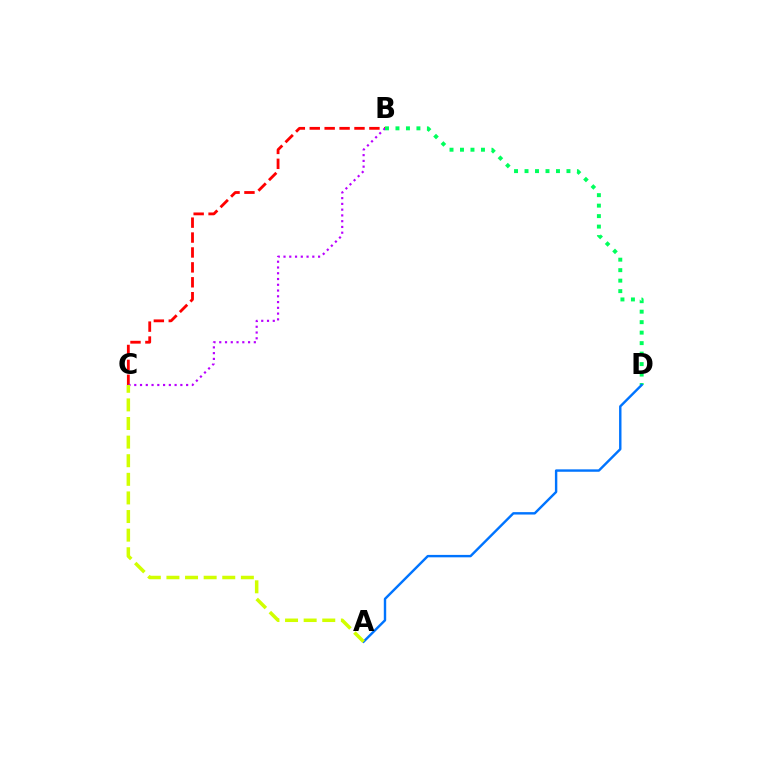{('B', 'C'): [{'color': '#ff0000', 'line_style': 'dashed', 'thickness': 2.03}, {'color': '#b900ff', 'line_style': 'dotted', 'thickness': 1.57}], ('B', 'D'): [{'color': '#00ff5c', 'line_style': 'dotted', 'thickness': 2.85}], ('A', 'D'): [{'color': '#0074ff', 'line_style': 'solid', 'thickness': 1.74}], ('A', 'C'): [{'color': '#d1ff00', 'line_style': 'dashed', 'thickness': 2.53}]}